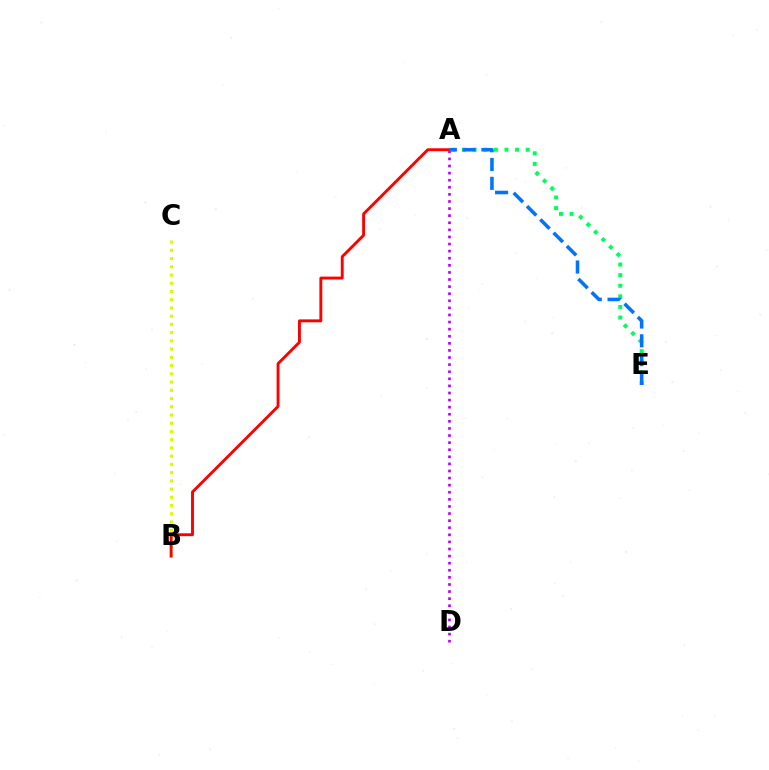{('B', 'C'): [{'color': '#d1ff00', 'line_style': 'dotted', 'thickness': 2.24}], ('A', 'E'): [{'color': '#00ff5c', 'line_style': 'dotted', 'thickness': 2.88}, {'color': '#0074ff', 'line_style': 'dashed', 'thickness': 2.56}], ('A', 'D'): [{'color': '#b900ff', 'line_style': 'dotted', 'thickness': 1.93}], ('A', 'B'): [{'color': '#ff0000', 'line_style': 'solid', 'thickness': 2.08}]}